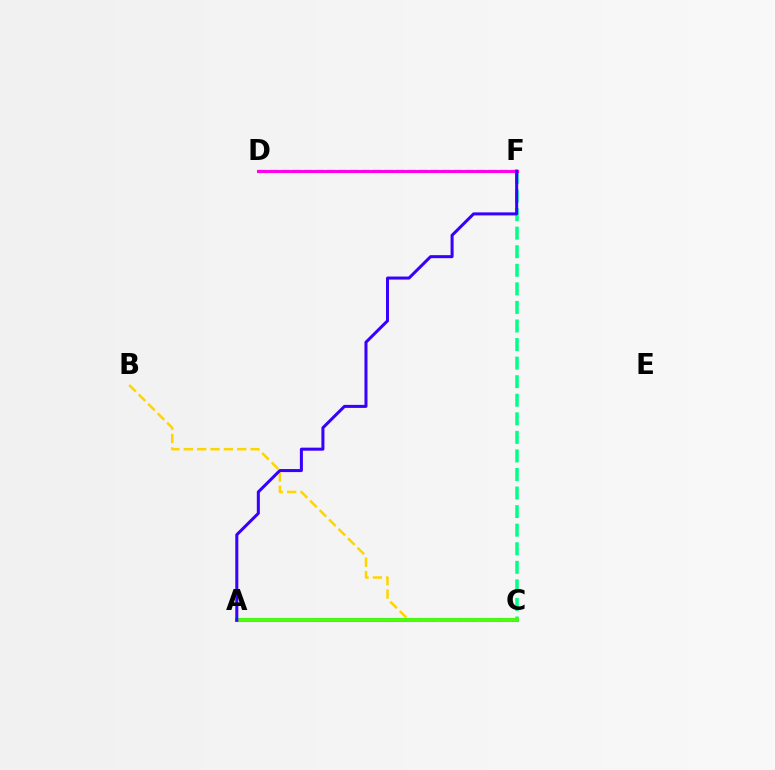{('A', 'C'): [{'color': '#009eff', 'line_style': 'solid', 'thickness': 2.94}, {'color': '#4fff00', 'line_style': 'solid', 'thickness': 2.72}], ('D', 'F'): [{'color': '#ff0000', 'line_style': 'dashed', 'thickness': 1.56}, {'color': '#ff00ed', 'line_style': 'solid', 'thickness': 2.21}], ('C', 'F'): [{'color': '#00ff86', 'line_style': 'dashed', 'thickness': 2.52}], ('B', 'C'): [{'color': '#ffd500', 'line_style': 'dashed', 'thickness': 1.81}], ('A', 'F'): [{'color': '#3700ff', 'line_style': 'solid', 'thickness': 2.18}]}